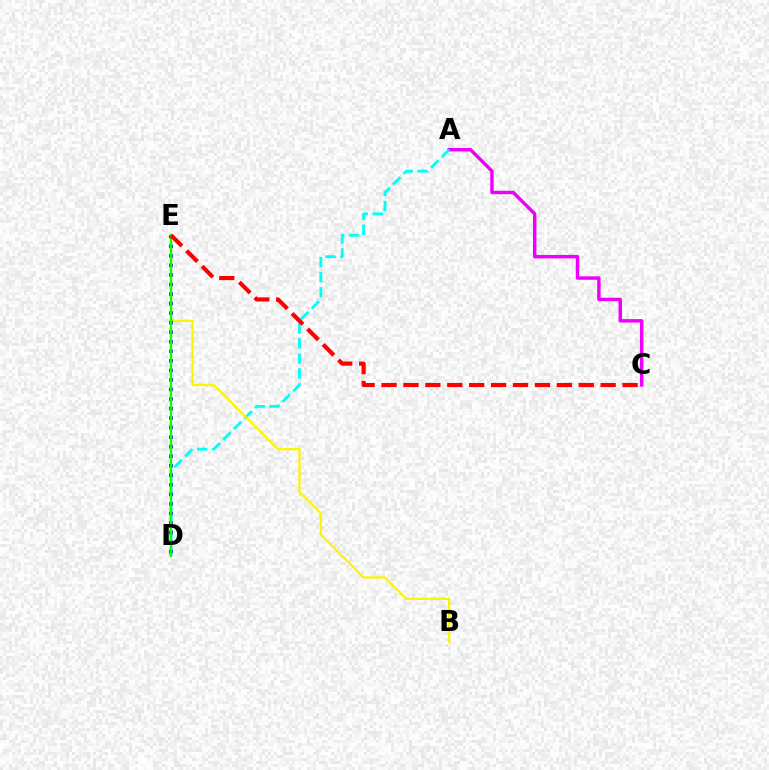{('A', 'C'): [{'color': '#ee00ff', 'line_style': 'solid', 'thickness': 2.48}], ('A', 'D'): [{'color': '#00fff6', 'line_style': 'dashed', 'thickness': 2.04}], ('B', 'E'): [{'color': '#fcf500', 'line_style': 'solid', 'thickness': 1.62}], ('D', 'E'): [{'color': '#0010ff', 'line_style': 'dotted', 'thickness': 2.59}, {'color': '#08ff00', 'line_style': 'solid', 'thickness': 1.65}], ('C', 'E'): [{'color': '#ff0000', 'line_style': 'dashed', 'thickness': 2.98}]}